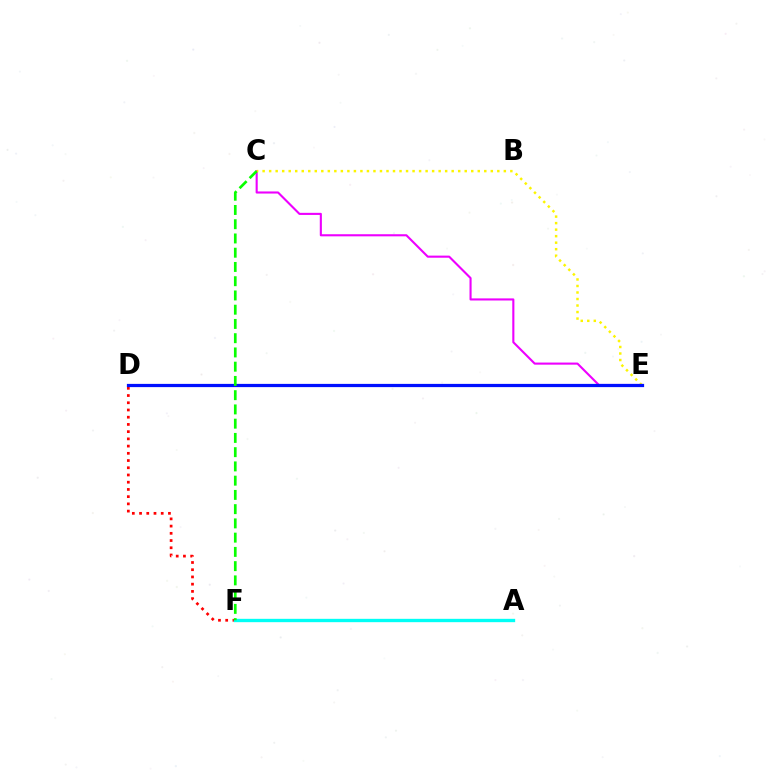{('D', 'F'): [{'color': '#ff0000', 'line_style': 'dotted', 'thickness': 1.96}], ('C', 'E'): [{'color': '#ee00ff', 'line_style': 'solid', 'thickness': 1.52}, {'color': '#fcf500', 'line_style': 'dotted', 'thickness': 1.77}], ('A', 'F'): [{'color': '#00fff6', 'line_style': 'solid', 'thickness': 2.41}], ('D', 'E'): [{'color': '#0010ff', 'line_style': 'solid', 'thickness': 2.32}], ('C', 'F'): [{'color': '#08ff00', 'line_style': 'dashed', 'thickness': 1.94}]}